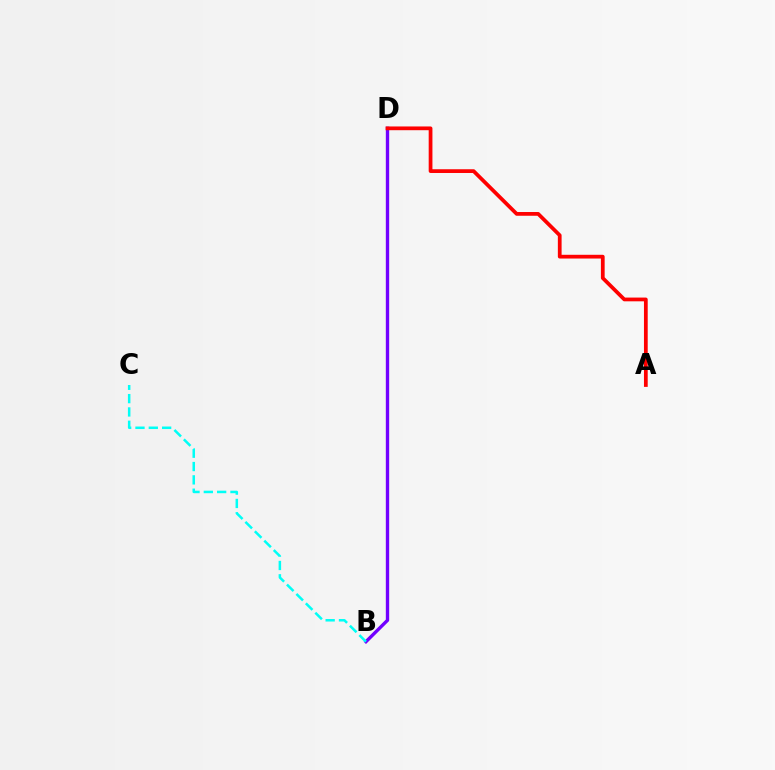{('B', 'D'): [{'color': '#84ff00', 'line_style': 'dotted', 'thickness': 1.58}, {'color': '#7200ff', 'line_style': 'solid', 'thickness': 2.41}], ('A', 'D'): [{'color': '#ff0000', 'line_style': 'solid', 'thickness': 2.7}], ('B', 'C'): [{'color': '#00fff6', 'line_style': 'dashed', 'thickness': 1.81}]}